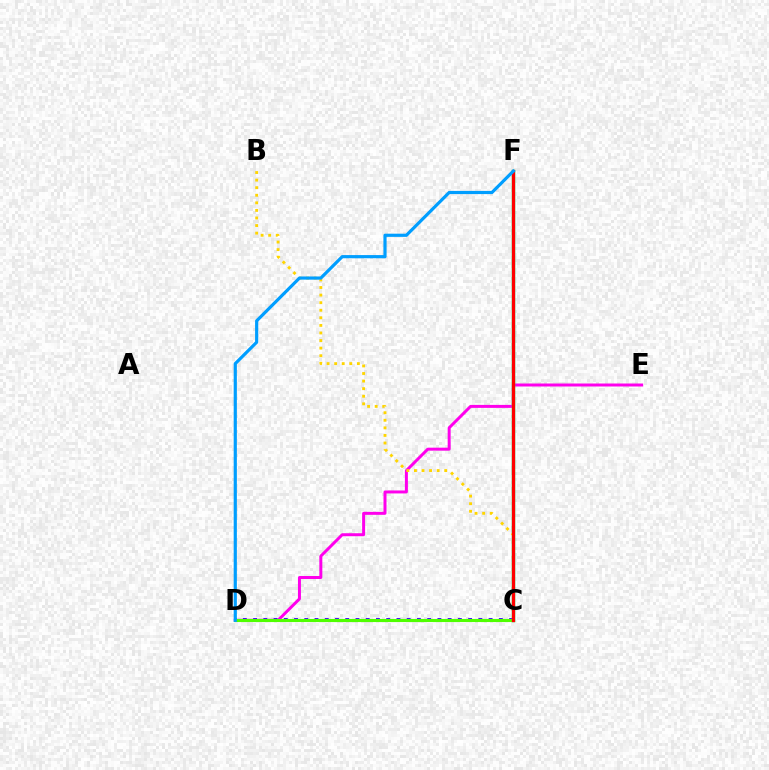{('D', 'E'): [{'color': '#ff00ed', 'line_style': 'solid', 'thickness': 2.15}], ('C', 'F'): [{'color': '#00ff86', 'line_style': 'solid', 'thickness': 2.48}, {'color': '#ff0000', 'line_style': 'solid', 'thickness': 2.34}], ('C', 'D'): [{'color': '#3700ff', 'line_style': 'dotted', 'thickness': 2.78}, {'color': '#4fff00', 'line_style': 'solid', 'thickness': 2.24}], ('B', 'C'): [{'color': '#ffd500', 'line_style': 'dotted', 'thickness': 2.06}], ('D', 'F'): [{'color': '#009eff', 'line_style': 'solid', 'thickness': 2.29}]}